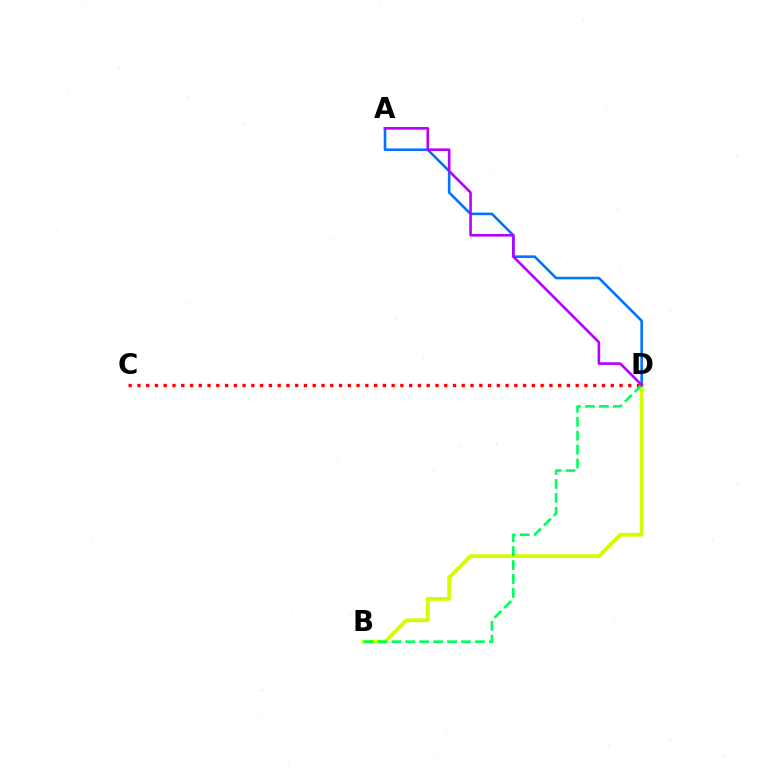{('C', 'D'): [{'color': '#ff0000', 'line_style': 'dotted', 'thickness': 2.38}], ('B', 'D'): [{'color': '#d1ff00', 'line_style': 'solid', 'thickness': 2.72}, {'color': '#00ff5c', 'line_style': 'dashed', 'thickness': 1.89}], ('A', 'D'): [{'color': '#0074ff', 'line_style': 'solid', 'thickness': 1.87}, {'color': '#b900ff', 'line_style': 'solid', 'thickness': 1.89}]}